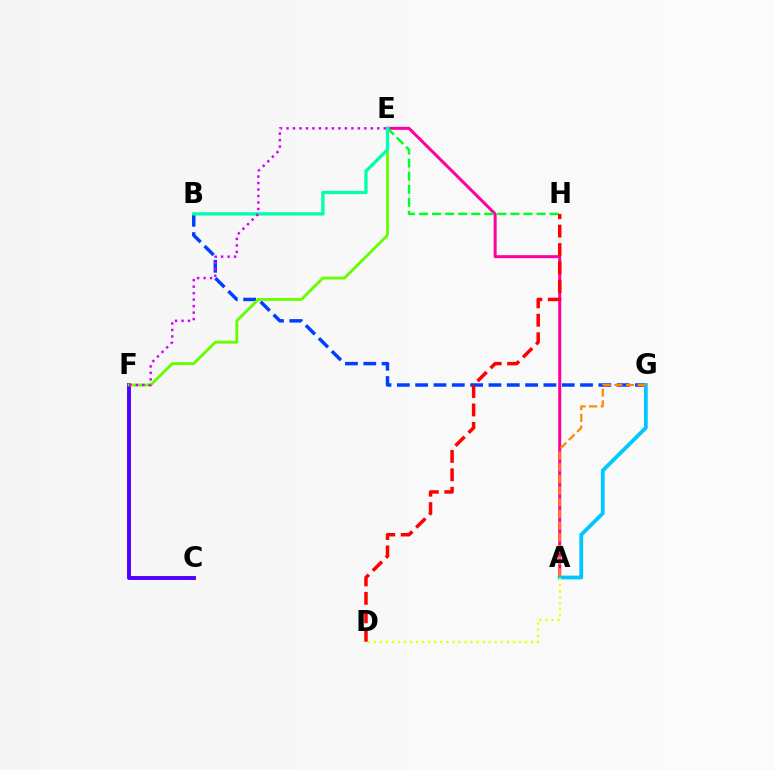{('C', 'F'): [{'color': '#4f00ff', 'line_style': 'solid', 'thickness': 2.81}], ('B', 'G'): [{'color': '#003fff', 'line_style': 'dashed', 'thickness': 2.49}], ('A', 'E'): [{'color': '#ff00a0', 'line_style': 'solid', 'thickness': 2.16}], ('E', 'F'): [{'color': '#66ff00', 'line_style': 'solid', 'thickness': 2.07}, {'color': '#d600ff', 'line_style': 'dotted', 'thickness': 1.76}], ('A', 'G'): [{'color': '#00c7ff', 'line_style': 'solid', 'thickness': 2.74}, {'color': '#ff8800', 'line_style': 'dashed', 'thickness': 1.59}], ('A', 'D'): [{'color': '#eeff00', 'line_style': 'dotted', 'thickness': 1.64}], ('E', 'H'): [{'color': '#00ff27', 'line_style': 'dashed', 'thickness': 1.77}], ('D', 'H'): [{'color': '#ff0000', 'line_style': 'dashed', 'thickness': 2.51}], ('B', 'E'): [{'color': '#00ffaf', 'line_style': 'solid', 'thickness': 2.37}]}